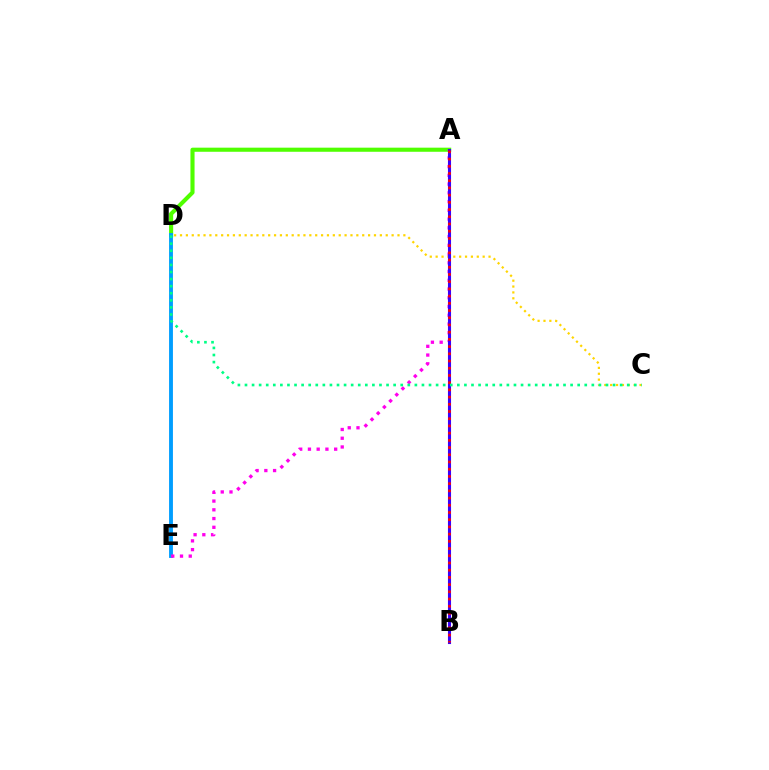{('A', 'D'): [{'color': '#4fff00', 'line_style': 'solid', 'thickness': 2.96}], ('D', 'E'): [{'color': '#009eff', 'line_style': 'solid', 'thickness': 2.78}], ('C', 'D'): [{'color': '#ffd500', 'line_style': 'dotted', 'thickness': 1.6}, {'color': '#00ff86', 'line_style': 'dotted', 'thickness': 1.92}], ('A', 'E'): [{'color': '#ff00ed', 'line_style': 'dotted', 'thickness': 2.38}], ('A', 'B'): [{'color': '#3700ff', 'line_style': 'solid', 'thickness': 2.22}, {'color': '#ff0000', 'line_style': 'dotted', 'thickness': 1.96}]}